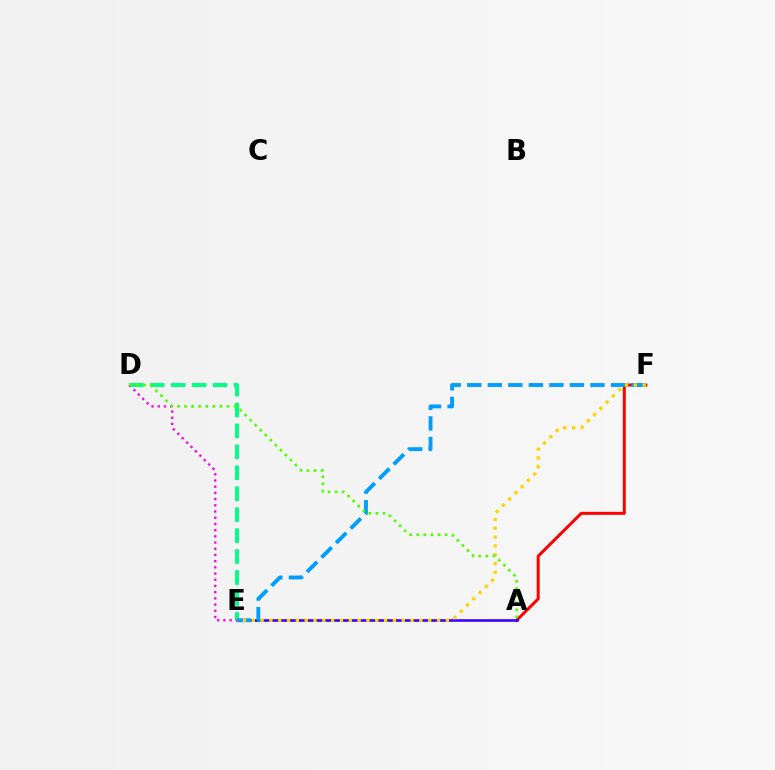{('A', 'F'): [{'color': '#ff0000', 'line_style': 'solid', 'thickness': 2.15}], ('D', 'E'): [{'color': '#00ff86', 'line_style': 'dashed', 'thickness': 2.84}, {'color': '#ff00ed', 'line_style': 'dotted', 'thickness': 1.69}], ('A', 'E'): [{'color': '#3700ff', 'line_style': 'solid', 'thickness': 1.88}], ('E', 'F'): [{'color': '#009eff', 'line_style': 'dashed', 'thickness': 2.79}, {'color': '#ffd500', 'line_style': 'dotted', 'thickness': 2.4}], ('A', 'D'): [{'color': '#4fff00', 'line_style': 'dotted', 'thickness': 1.93}]}